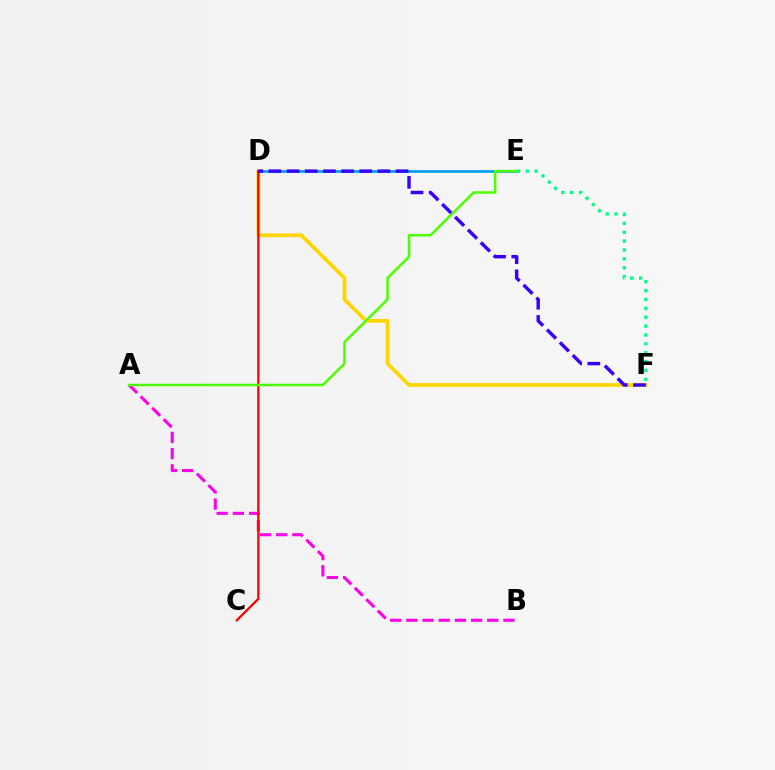{('A', 'B'): [{'color': '#ff00ed', 'line_style': 'dashed', 'thickness': 2.2}], ('D', 'F'): [{'color': '#ffd500', 'line_style': 'solid', 'thickness': 2.69}, {'color': '#3700ff', 'line_style': 'dashed', 'thickness': 2.47}], ('D', 'E'): [{'color': '#009eff', 'line_style': 'solid', 'thickness': 1.93}], ('C', 'D'): [{'color': '#ff0000', 'line_style': 'solid', 'thickness': 1.63}], ('E', 'F'): [{'color': '#00ff86', 'line_style': 'dotted', 'thickness': 2.41}], ('A', 'E'): [{'color': '#4fff00', 'line_style': 'solid', 'thickness': 1.84}]}